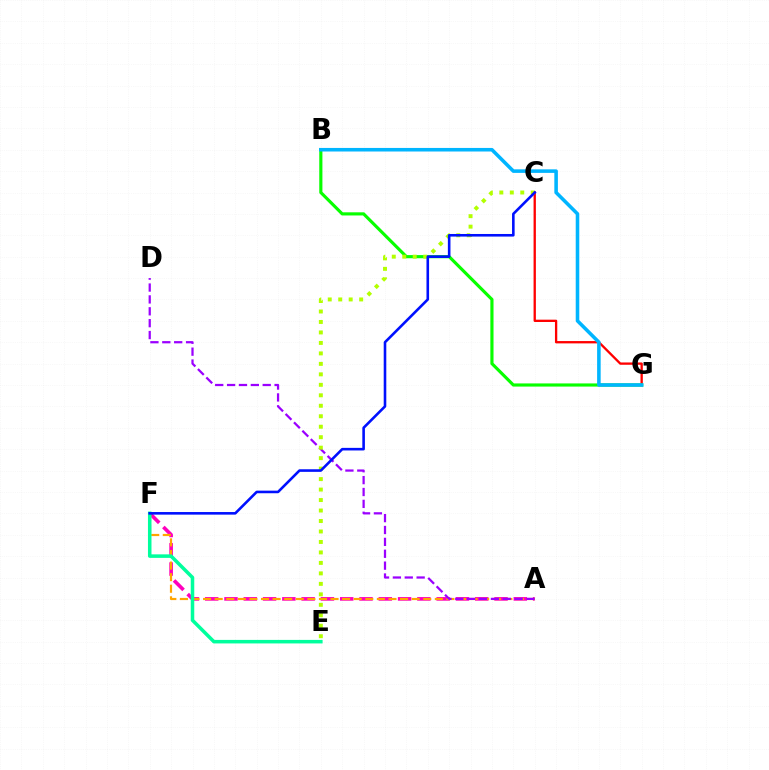{('C', 'G'): [{'color': '#ff0000', 'line_style': 'solid', 'thickness': 1.67}], ('A', 'F'): [{'color': '#ff00bd', 'line_style': 'dashed', 'thickness': 2.62}, {'color': '#ffa500', 'line_style': 'dashed', 'thickness': 1.57}], ('A', 'D'): [{'color': '#9b00ff', 'line_style': 'dashed', 'thickness': 1.61}], ('B', 'G'): [{'color': '#08ff00', 'line_style': 'solid', 'thickness': 2.27}, {'color': '#00b5ff', 'line_style': 'solid', 'thickness': 2.56}], ('E', 'F'): [{'color': '#00ff9d', 'line_style': 'solid', 'thickness': 2.54}], ('C', 'E'): [{'color': '#b3ff00', 'line_style': 'dotted', 'thickness': 2.85}], ('C', 'F'): [{'color': '#0010ff', 'line_style': 'solid', 'thickness': 1.87}]}